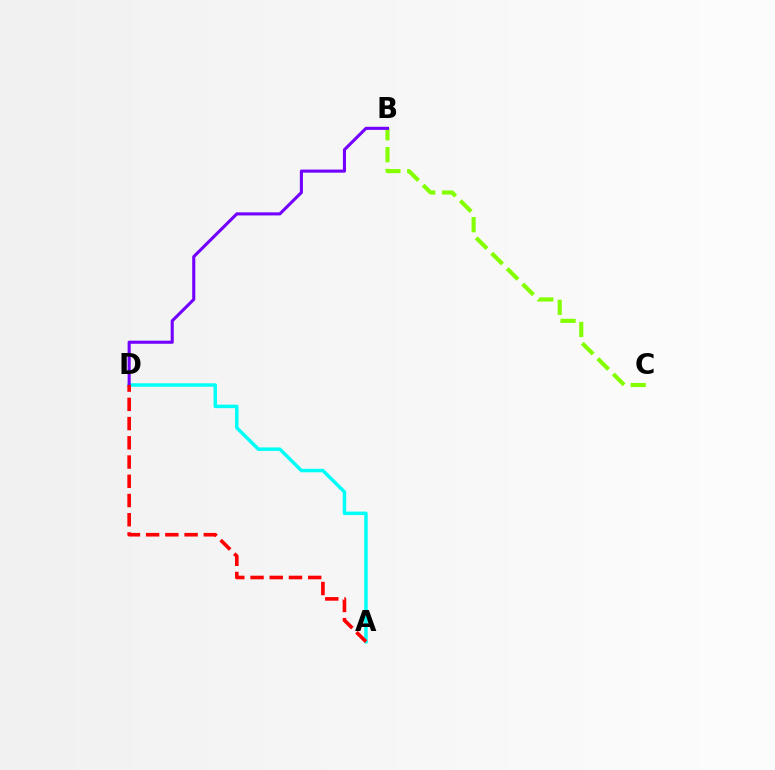{('A', 'D'): [{'color': '#00fff6', 'line_style': 'solid', 'thickness': 2.5}, {'color': '#ff0000', 'line_style': 'dashed', 'thickness': 2.61}], ('B', 'C'): [{'color': '#84ff00', 'line_style': 'dashed', 'thickness': 2.97}], ('B', 'D'): [{'color': '#7200ff', 'line_style': 'solid', 'thickness': 2.22}]}